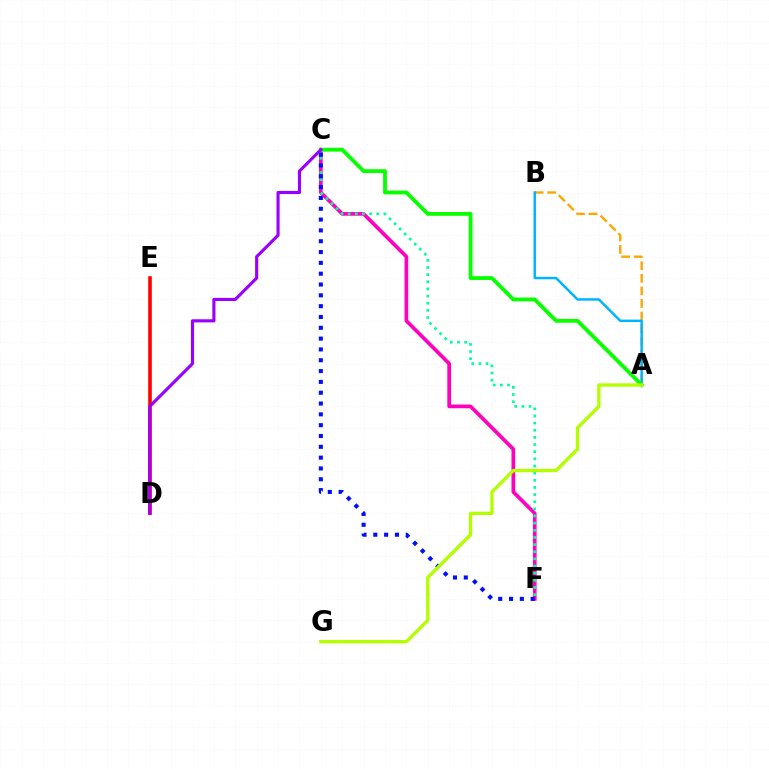{('C', 'F'): [{'color': '#ff00bd', 'line_style': 'solid', 'thickness': 2.66}, {'color': '#00ff9d', 'line_style': 'dotted', 'thickness': 1.94}, {'color': '#0010ff', 'line_style': 'dotted', 'thickness': 2.94}], ('D', 'E'): [{'color': '#ff0000', 'line_style': 'solid', 'thickness': 2.59}], ('A', 'B'): [{'color': '#ffa500', 'line_style': 'dashed', 'thickness': 1.71}, {'color': '#00b5ff', 'line_style': 'solid', 'thickness': 1.78}], ('A', 'C'): [{'color': '#08ff00', 'line_style': 'solid', 'thickness': 2.75}], ('C', 'D'): [{'color': '#9b00ff', 'line_style': 'solid', 'thickness': 2.25}], ('A', 'G'): [{'color': '#b3ff00', 'line_style': 'solid', 'thickness': 2.4}]}